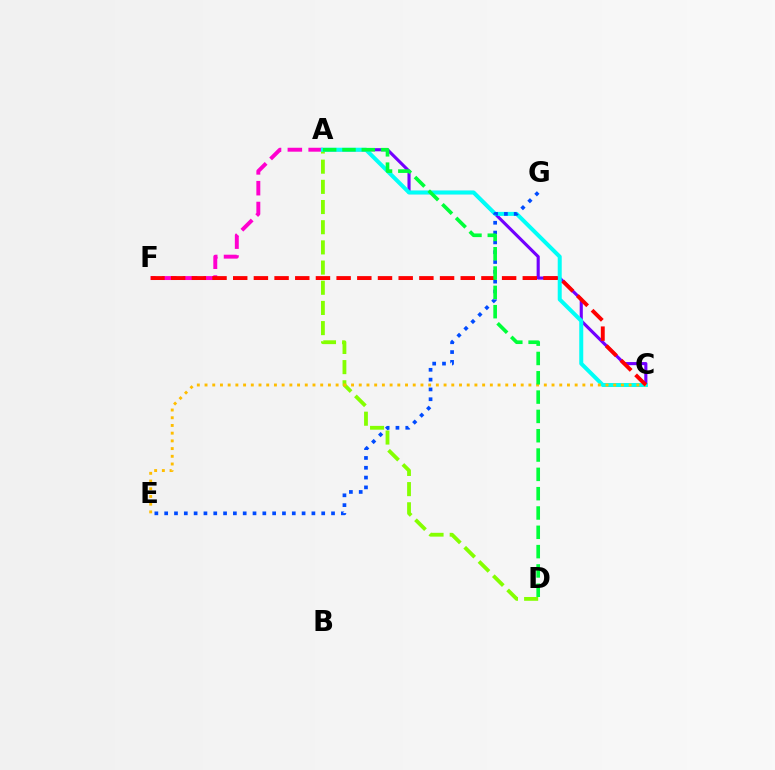{('A', 'C'): [{'color': '#7200ff', 'line_style': 'solid', 'thickness': 2.24}, {'color': '#00fff6', 'line_style': 'solid', 'thickness': 2.88}], ('A', 'F'): [{'color': '#ff00cf', 'line_style': 'dashed', 'thickness': 2.83}], ('A', 'D'): [{'color': '#84ff00', 'line_style': 'dashed', 'thickness': 2.74}, {'color': '#00ff39', 'line_style': 'dashed', 'thickness': 2.62}], ('E', 'G'): [{'color': '#004bff', 'line_style': 'dotted', 'thickness': 2.67}], ('C', 'E'): [{'color': '#ffbd00', 'line_style': 'dotted', 'thickness': 2.1}], ('C', 'F'): [{'color': '#ff0000', 'line_style': 'dashed', 'thickness': 2.81}]}